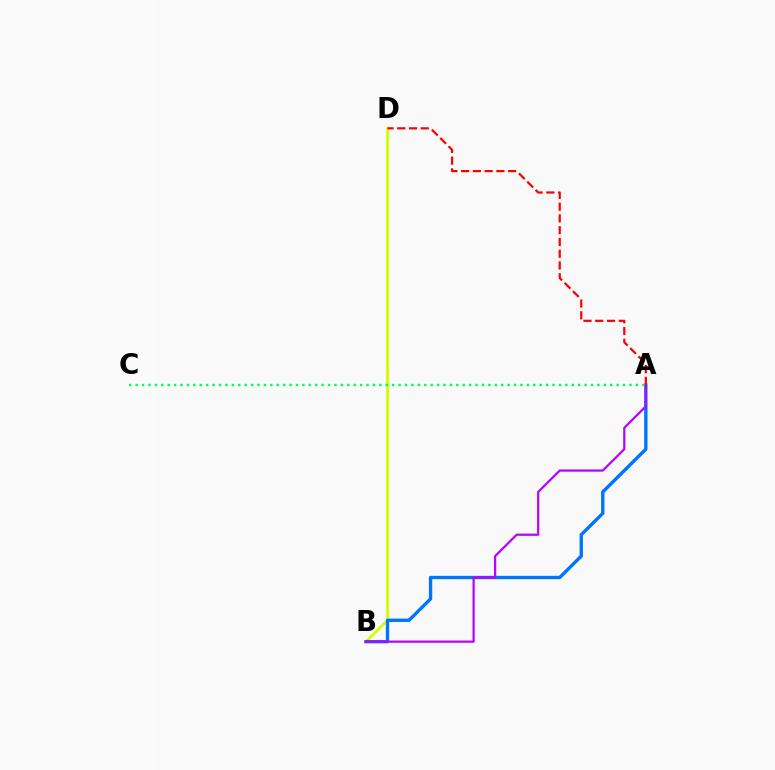{('B', 'D'): [{'color': '#d1ff00', 'line_style': 'solid', 'thickness': 2.06}], ('A', 'B'): [{'color': '#0074ff', 'line_style': 'solid', 'thickness': 2.42}, {'color': '#b900ff', 'line_style': 'solid', 'thickness': 1.6}], ('A', 'D'): [{'color': '#ff0000', 'line_style': 'dashed', 'thickness': 1.6}], ('A', 'C'): [{'color': '#00ff5c', 'line_style': 'dotted', 'thickness': 1.74}]}